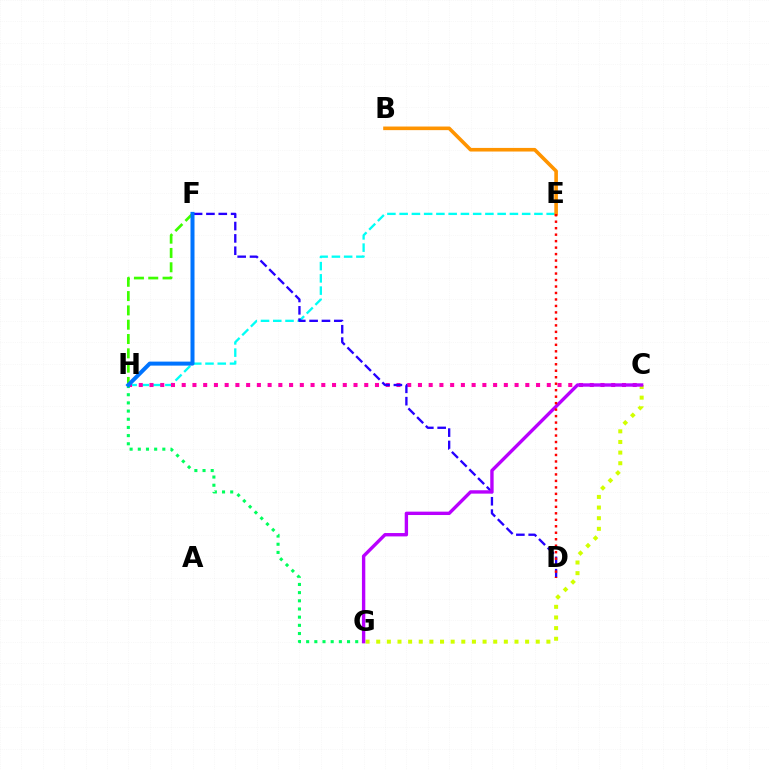{('E', 'H'): [{'color': '#00fff6', 'line_style': 'dashed', 'thickness': 1.66}], ('C', 'H'): [{'color': '#ff00ac', 'line_style': 'dotted', 'thickness': 2.92}], ('G', 'H'): [{'color': '#00ff5c', 'line_style': 'dotted', 'thickness': 2.22}], ('C', 'G'): [{'color': '#d1ff00', 'line_style': 'dotted', 'thickness': 2.89}, {'color': '#b900ff', 'line_style': 'solid', 'thickness': 2.43}], ('F', 'H'): [{'color': '#3dff00', 'line_style': 'dashed', 'thickness': 1.94}, {'color': '#0074ff', 'line_style': 'solid', 'thickness': 2.89}], ('D', 'F'): [{'color': '#2500ff', 'line_style': 'dashed', 'thickness': 1.68}], ('B', 'E'): [{'color': '#ff9400', 'line_style': 'solid', 'thickness': 2.6}], ('D', 'E'): [{'color': '#ff0000', 'line_style': 'dotted', 'thickness': 1.76}]}